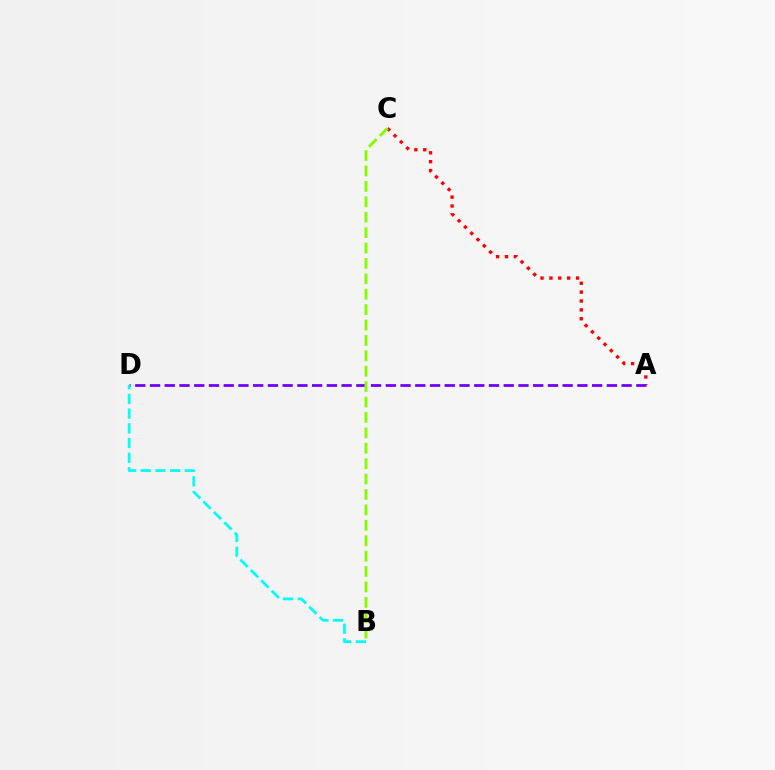{('A', 'C'): [{'color': '#ff0000', 'line_style': 'dotted', 'thickness': 2.41}], ('A', 'D'): [{'color': '#7200ff', 'line_style': 'dashed', 'thickness': 2.0}], ('B', 'D'): [{'color': '#00fff6', 'line_style': 'dashed', 'thickness': 2.0}], ('B', 'C'): [{'color': '#84ff00', 'line_style': 'dashed', 'thickness': 2.09}]}